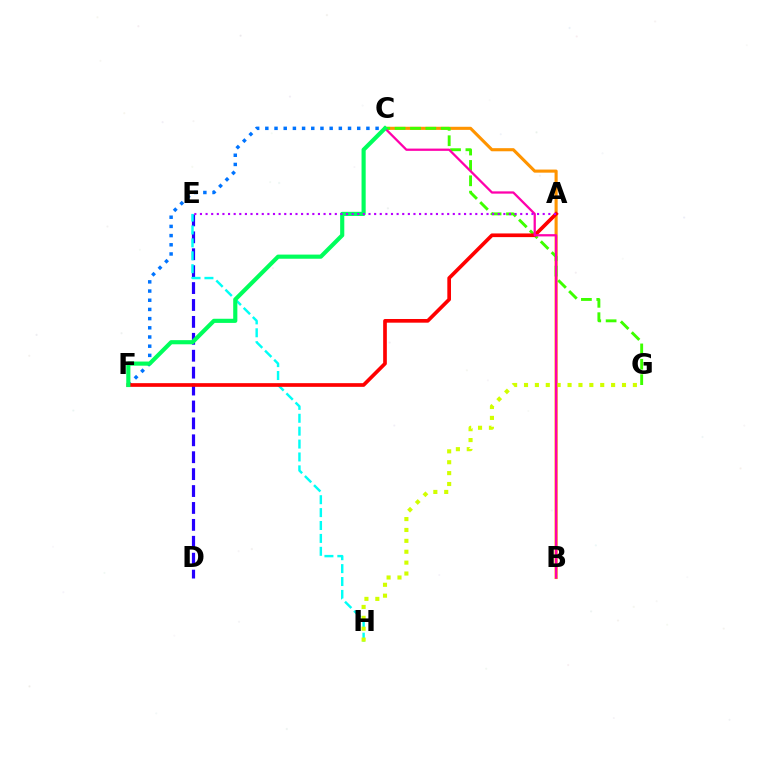{('D', 'E'): [{'color': '#2500ff', 'line_style': 'dashed', 'thickness': 2.3}], ('B', 'C'): [{'color': '#ff9400', 'line_style': 'solid', 'thickness': 2.23}, {'color': '#ff00ac', 'line_style': 'solid', 'thickness': 1.64}], ('C', 'G'): [{'color': '#3dff00', 'line_style': 'dashed', 'thickness': 2.09}], ('E', 'H'): [{'color': '#00fff6', 'line_style': 'dashed', 'thickness': 1.75}], ('C', 'F'): [{'color': '#0074ff', 'line_style': 'dotted', 'thickness': 2.5}, {'color': '#00ff5c', 'line_style': 'solid', 'thickness': 2.98}], ('A', 'F'): [{'color': '#ff0000', 'line_style': 'solid', 'thickness': 2.65}], ('G', 'H'): [{'color': '#d1ff00', 'line_style': 'dotted', 'thickness': 2.96}], ('A', 'E'): [{'color': '#b900ff', 'line_style': 'dotted', 'thickness': 1.53}]}